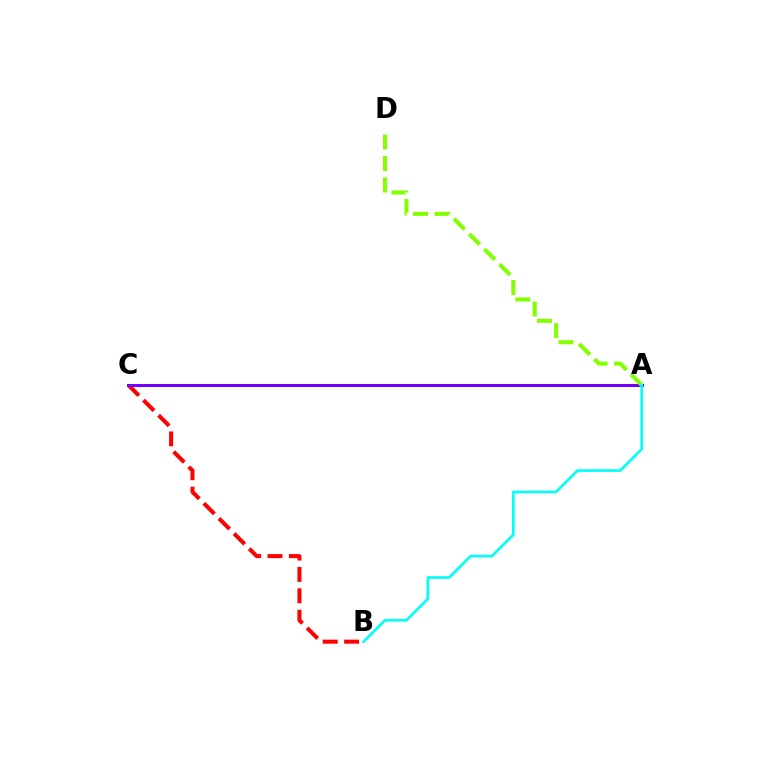{('B', 'C'): [{'color': '#ff0000', 'line_style': 'dashed', 'thickness': 2.9}], ('A', 'C'): [{'color': '#7200ff', 'line_style': 'solid', 'thickness': 2.16}], ('A', 'D'): [{'color': '#84ff00', 'line_style': 'dashed', 'thickness': 2.92}], ('A', 'B'): [{'color': '#00fff6', 'line_style': 'solid', 'thickness': 1.9}]}